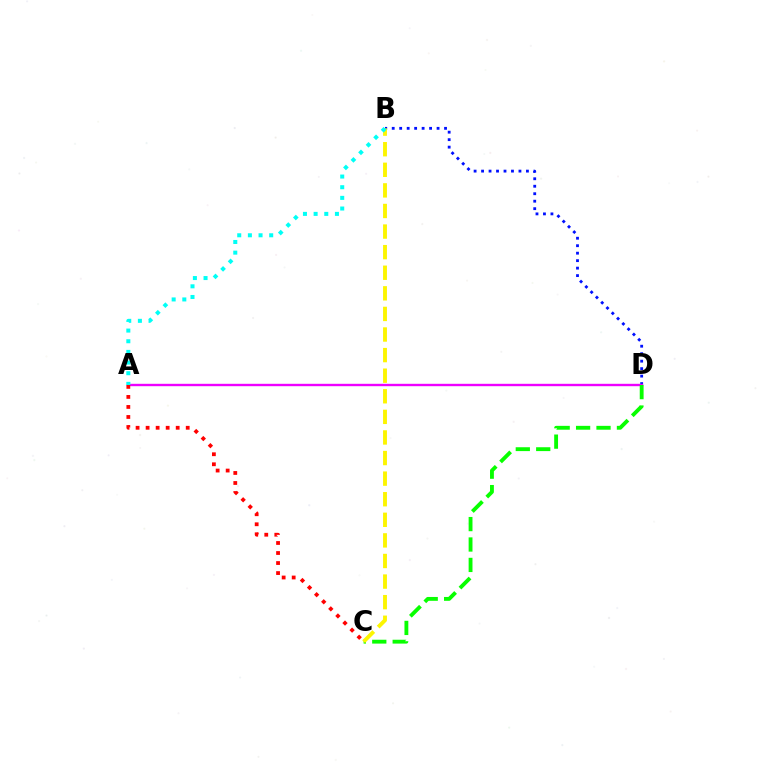{('B', 'D'): [{'color': '#0010ff', 'line_style': 'dotted', 'thickness': 2.03}], ('A', 'D'): [{'color': '#ee00ff', 'line_style': 'solid', 'thickness': 1.72}], ('C', 'D'): [{'color': '#08ff00', 'line_style': 'dashed', 'thickness': 2.77}], ('A', 'C'): [{'color': '#ff0000', 'line_style': 'dotted', 'thickness': 2.72}], ('B', 'C'): [{'color': '#fcf500', 'line_style': 'dashed', 'thickness': 2.8}], ('A', 'B'): [{'color': '#00fff6', 'line_style': 'dotted', 'thickness': 2.9}]}